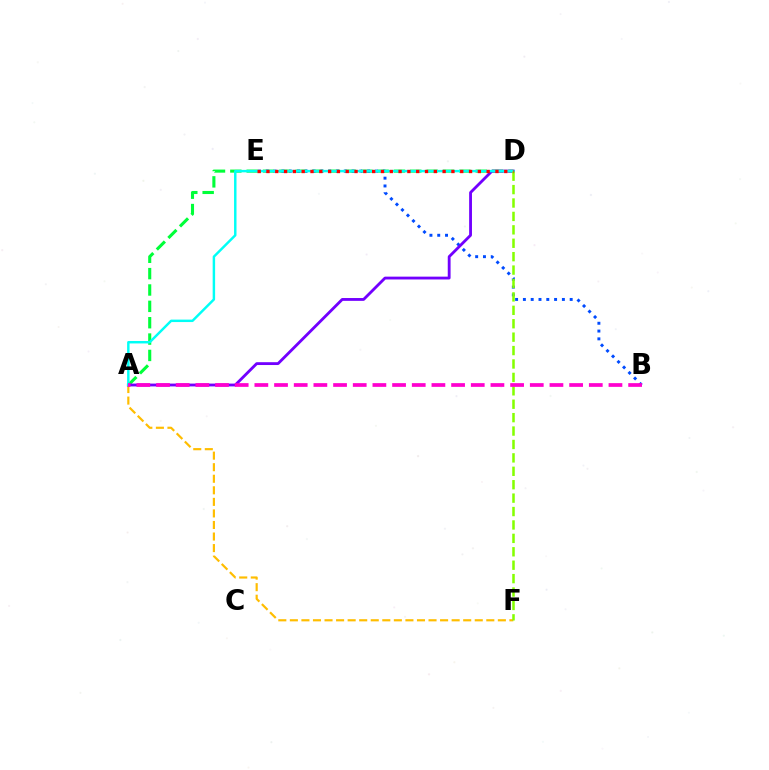{('A', 'F'): [{'color': '#ffbd00', 'line_style': 'dashed', 'thickness': 1.57}], ('A', 'D'): [{'color': '#00ff39', 'line_style': 'dashed', 'thickness': 2.22}, {'color': '#7200ff', 'line_style': 'solid', 'thickness': 2.04}, {'color': '#00fff6', 'line_style': 'solid', 'thickness': 1.76}], ('B', 'E'): [{'color': '#004bff', 'line_style': 'dotted', 'thickness': 2.12}], ('D', 'F'): [{'color': '#84ff00', 'line_style': 'dashed', 'thickness': 1.82}], ('A', 'B'): [{'color': '#ff00cf', 'line_style': 'dashed', 'thickness': 2.67}], ('D', 'E'): [{'color': '#ff0000', 'line_style': 'dotted', 'thickness': 2.39}]}